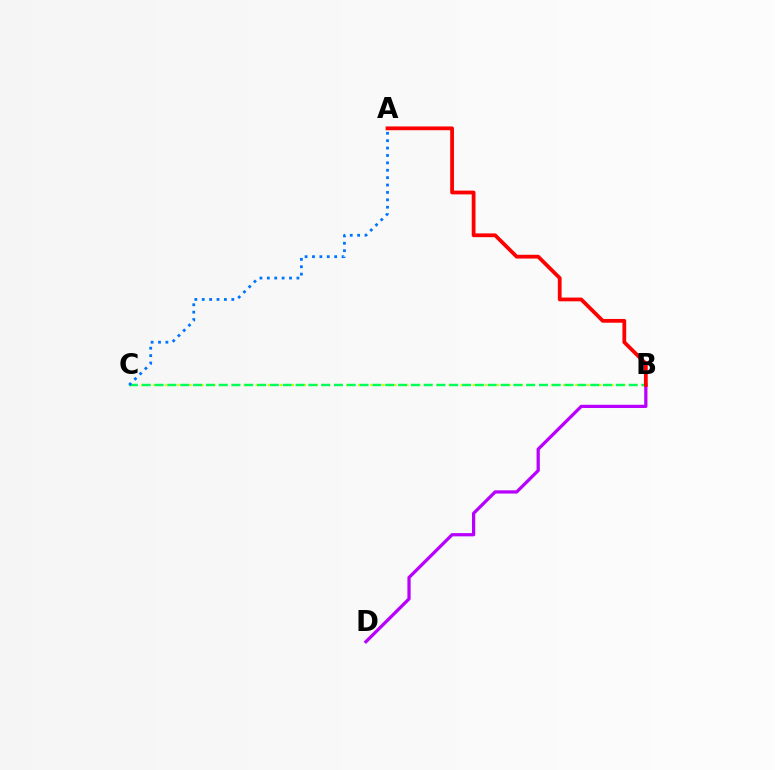{('B', 'C'): [{'color': '#d1ff00', 'line_style': 'dotted', 'thickness': 1.64}, {'color': '#00ff5c', 'line_style': 'dashed', 'thickness': 1.74}], ('B', 'D'): [{'color': '#b900ff', 'line_style': 'solid', 'thickness': 2.33}], ('A', 'C'): [{'color': '#0074ff', 'line_style': 'dotted', 'thickness': 2.01}], ('A', 'B'): [{'color': '#ff0000', 'line_style': 'solid', 'thickness': 2.72}]}